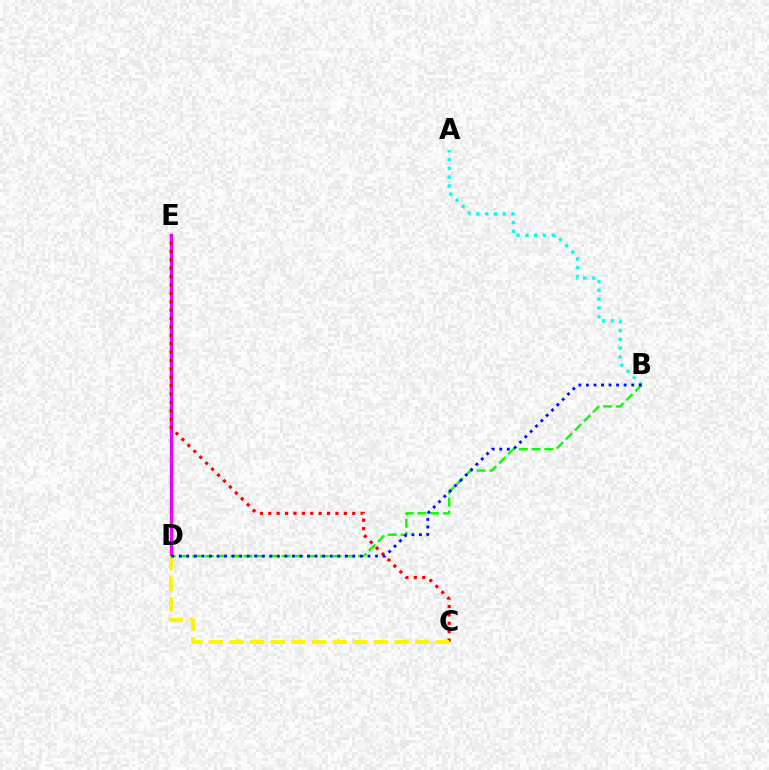{('B', 'D'): [{'color': '#08ff00', 'line_style': 'dashed', 'thickness': 1.73}, {'color': '#0010ff', 'line_style': 'dotted', 'thickness': 2.05}], ('A', 'B'): [{'color': '#00fff6', 'line_style': 'dotted', 'thickness': 2.39}], ('D', 'E'): [{'color': '#ee00ff', 'line_style': 'solid', 'thickness': 2.43}], ('C', 'E'): [{'color': '#ff0000', 'line_style': 'dotted', 'thickness': 2.28}], ('C', 'D'): [{'color': '#fcf500', 'line_style': 'dashed', 'thickness': 2.8}]}